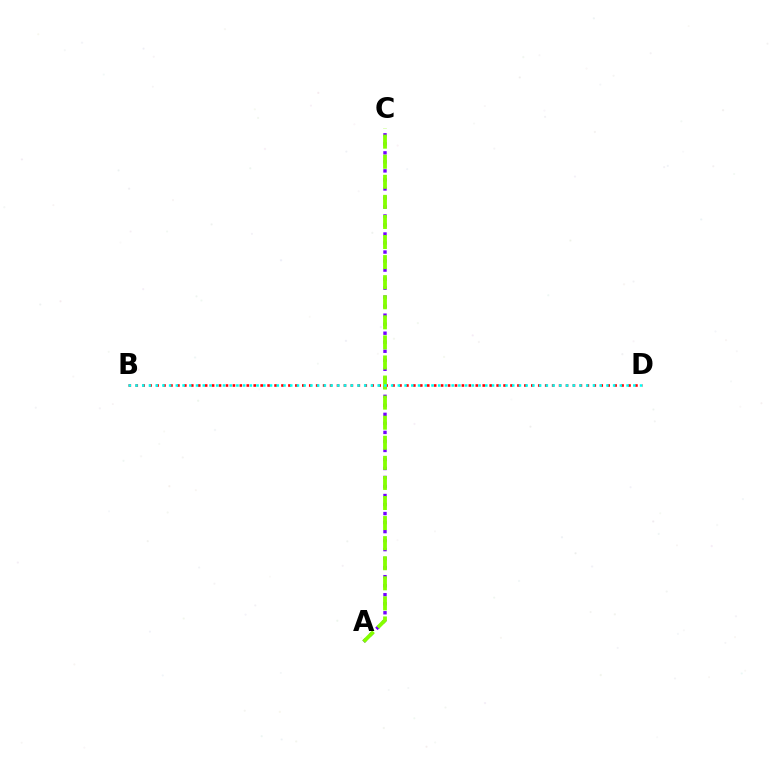{('A', 'C'): [{'color': '#7200ff', 'line_style': 'dotted', 'thickness': 2.45}, {'color': '#84ff00', 'line_style': 'dashed', 'thickness': 2.73}], ('B', 'D'): [{'color': '#ff0000', 'line_style': 'dotted', 'thickness': 1.89}, {'color': '#00fff6', 'line_style': 'dotted', 'thickness': 1.83}]}